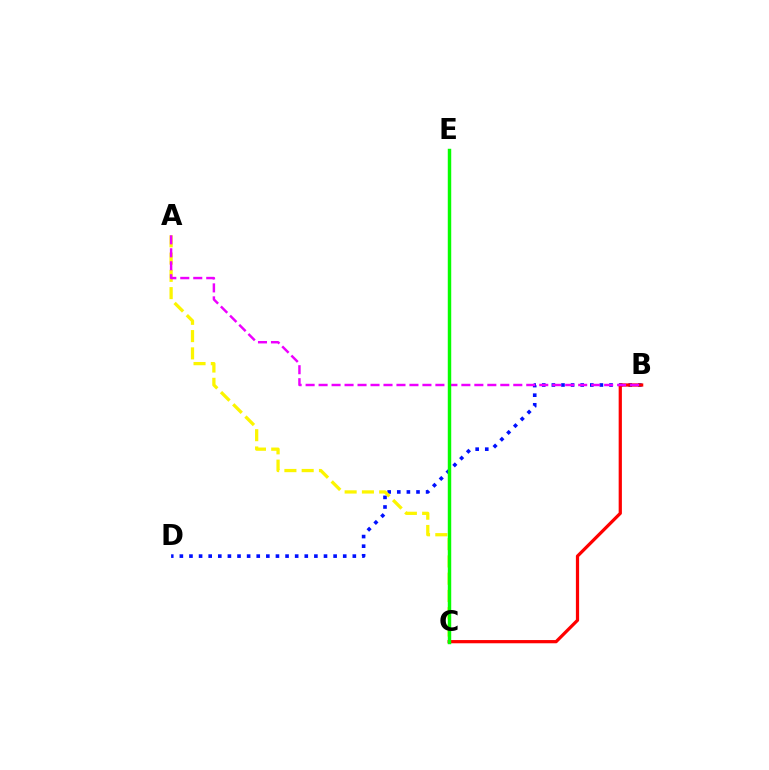{('B', 'D'): [{'color': '#0010ff', 'line_style': 'dotted', 'thickness': 2.61}], ('A', 'C'): [{'color': '#fcf500', 'line_style': 'dashed', 'thickness': 2.35}], ('B', 'C'): [{'color': '#ff0000', 'line_style': 'solid', 'thickness': 2.32}], ('C', 'E'): [{'color': '#00fff6', 'line_style': 'dotted', 'thickness': 1.82}, {'color': '#08ff00', 'line_style': 'solid', 'thickness': 2.48}], ('A', 'B'): [{'color': '#ee00ff', 'line_style': 'dashed', 'thickness': 1.76}]}